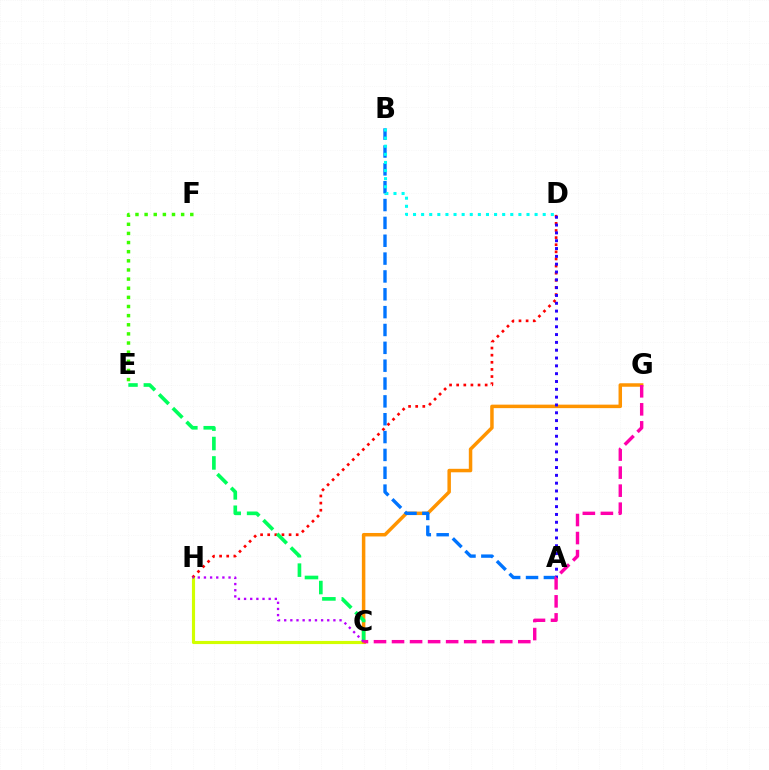{('C', 'H'): [{'color': '#d1ff00', 'line_style': 'solid', 'thickness': 2.26}, {'color': '#b900ff', 'line_style': 'dotted', 'thickness': 1.67}], ('E', 'F'): [{'color': '#3dff00', 'line_style': 'dotted', 'thickness': 2.48}], ('C', 'G'): [{'color': '#ff9400', 'line_style': 'solid', 'thickness': 2.51}, {'color': '#ff00ac', 'line_style': 'dashed', 'thickness': 2.45}], ('D', 'H'): [{'color': '#ff0000', 'line_style': 'dotted', 'thickness': 1.94}], ('C', 'E'): [{'color': '#00ff5c', 'line_style': 'dashed', 'thickness': 2.64}], ('A', 'B'): [{'color': '#0074ff', 'line_style': 'dashed', 'thickness': 2.42}], ('A', 'D'): [{'color': '#2500ff', 'line_style': 'dotted', 'thickness': 2.12}], ('B', 'D'): [{'color': '#00fff6', 'line_style': 'dotted', 'thickness': 2.2}]}